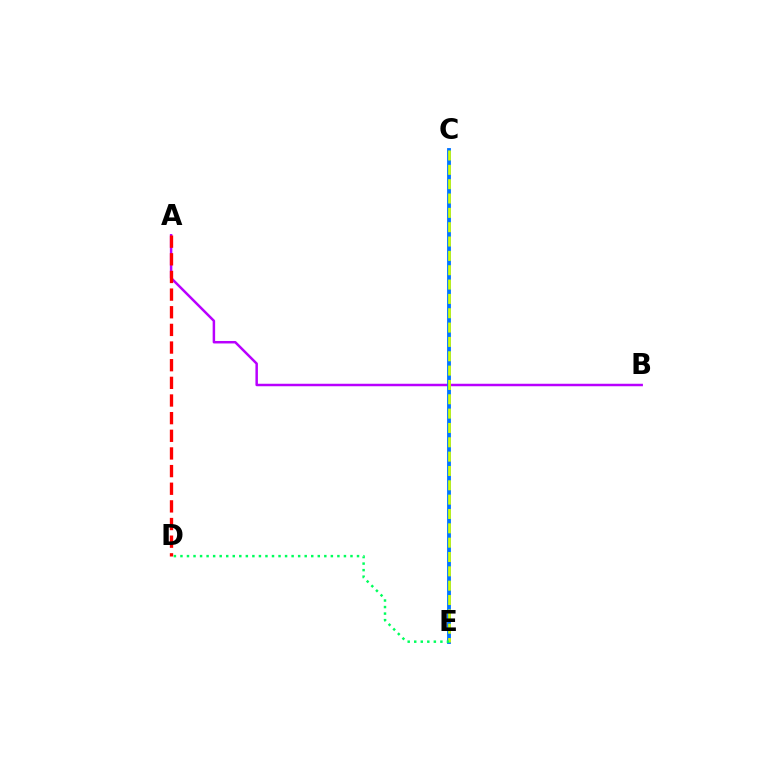{('A', 'B'): [{'color': '#b900ff', 'line_style': 'solid', 'thickness': 1.79}], ('C', 'E'): [{'color': '#0074ff', 'line_style': 'solid', 'thickness': 2.76}, {'color': '#d1ff00', 'line_style': 'dashed', 'thickness': 1.95}], ('A', 'D'): [{'color': '#ff0000', 'line_style': 'dashed', 'thickness': 2.4}], ('D', 'E'): [{'color': '#00ff5c', 'line_style': 'dotted', 'thickness': 1.78}]}